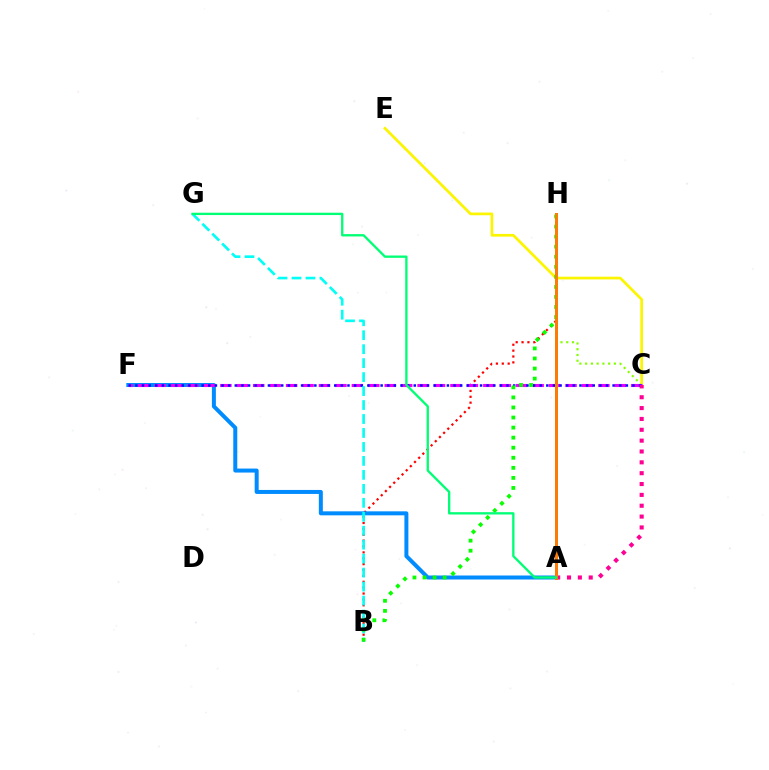{('A', 'H'): [{'color': '#7200ff', 'line_style': 'solid', 'thickness': 2.0}, {'color': '#ff7c00', 'line_style': 'solid', 'thickness': 2.12}], ('B', 'H'): [{'color': '#ff0000', 'line_style': 'dotted', 'thickness': 1.6}, {'color': '#08ff00', 'line_style': 'dotted', 'thickness': 2.73}], ('C', 'H'): [{'color': '#84ff00', 'line_style': 'dotted', 'thickness': 1.56}], ('A', 'F'): [{'color': '#008cff', 'line_style': 'solid', 'thickness': 2.87}], ('C', 'E'): [{'color': '#fcf500', 'line_style': 'solid', 'thickness': 1.96}], ('C', 'F'): [{'color': '#ee00ff', 'line_style': 'dashed', 'thickness': 2.23}, {'color': '#0010ff', 'line_style': 'dotted', 'thickness': 1.8}], ('A', 'C'): [{'color': '#ff0094', 'line_style': 'dotted', 'thickness': 2.95}], ('B', 'G'): [{'color': '#00fff6', 'line_style': 'dashed', 'thickness': 1.9}], ('A', 'G'): [{'color': '#00ff74', 'line_style': 'solid', 'thickness': 1.68}]}